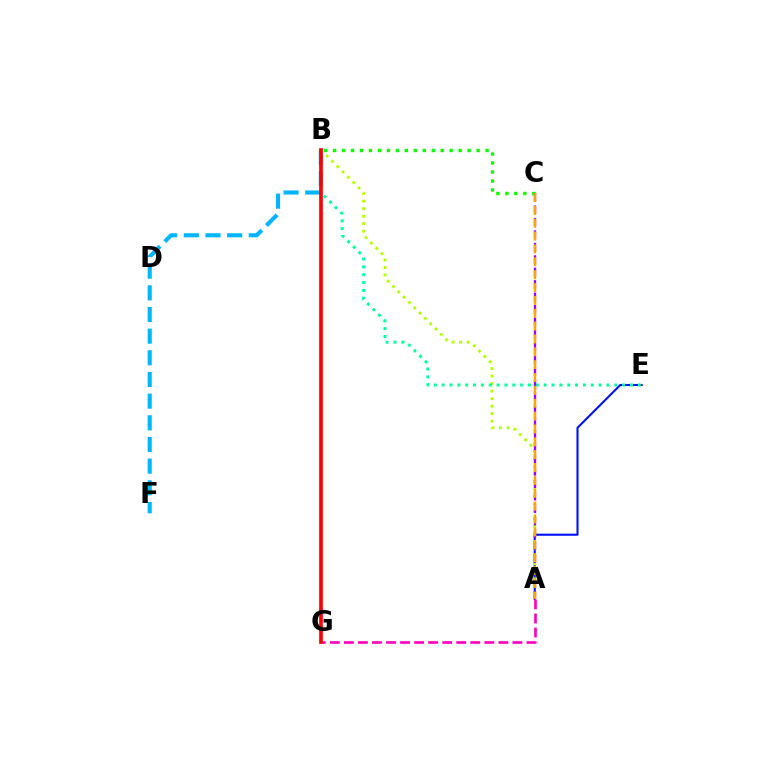{('A', 'E'): [{'color': '#0010ff', 'line_style': 'solid', 'thickness': 1.5}], ('B', 'C'): [{'color': '#08ff00', 'line_style': 'dotted', 'thickness': 2.44}], ('A', 'B'): [{'color': '#b3ff00', 'line_style': 'dotted', 'thickness': 2.04}], ('B', 'F'): [{'color': '#00b5ff', 'line_style': 'dashed', 'thickness': 2.94}], ('A', 'G'): [{'color': '#ff00bd', 'line_style': 'dashed', 'thickness': 1.91}], ('A', 'C'): [{'color': '#9b00ff', 'line_style': 'dashed', 'thickness': 1.69}, {'color': '#ffa500', 'line_style': 'dashed', 'thickness': 1.75}], ('B', 'E'): [{'color': '#00ff9d', 'line_style': 'dotted', 'thickness': 2.13}], ('B', 'G'): [{'color': '#ff0000', 'line_style': 'solid', 'thickness': 2.65}]}